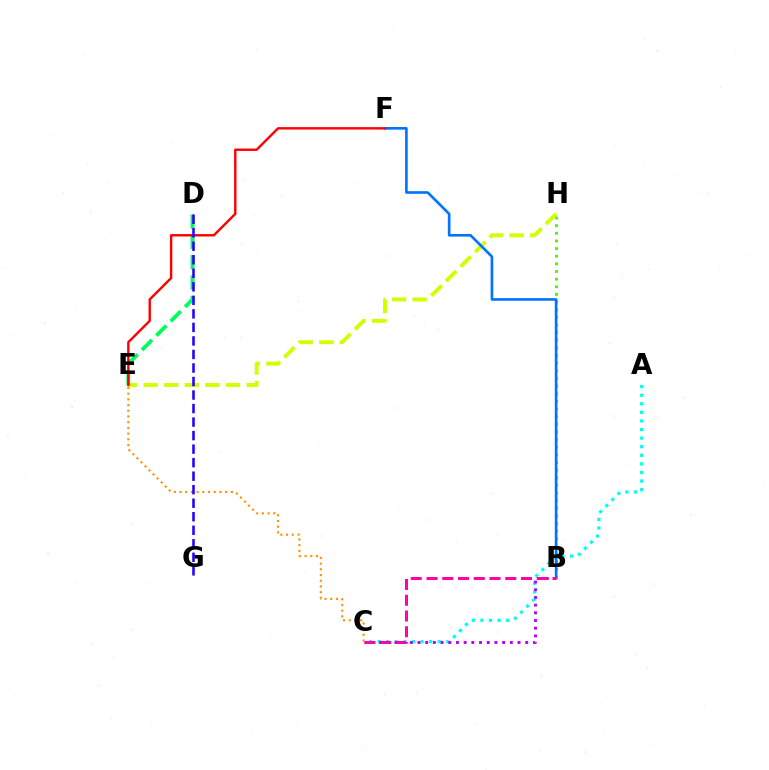{('B', 'H'): [{'color': '#3dff00', 'line_style': 'dotted', 'thickness': 2.08}], ('E', 'H'): [{'color': '#d1ff00', 'line_style': 'dashed', 'thickness': 2.8}], ('A', 'C'): [{'color': '#00fff6', 'line_style': 'dotted', 'thickness': 2.33}], ('B', 'C'): [{'color': '#b900ff', 'line_style': 'dotted', 'thickness': 2.09}, {'color': '#ff00ac', 'line_style': 'dashed', 'thickness': 2.14}], ('B', 'F'): [{'color': '#0074ff', 'line_style': 'solid', 'thickness': 1.9}], ('D', 'E'): [{'color': '#00ff5c', 'line_style': 'dashed', 'thickness': 2.76}], ('E', 'F'): [{'color': '#ff0000', 'line_style': 'solid', 'thickness': 1.73}], ('C', 'E'): [{'color': '#ff9400', 'line_style': 'dotted', 'thickness': 1.55}], ('D', 'G'): [{'color': '#2500ff', 'line_style': 'dashed', 'thickness': 1.84}]}